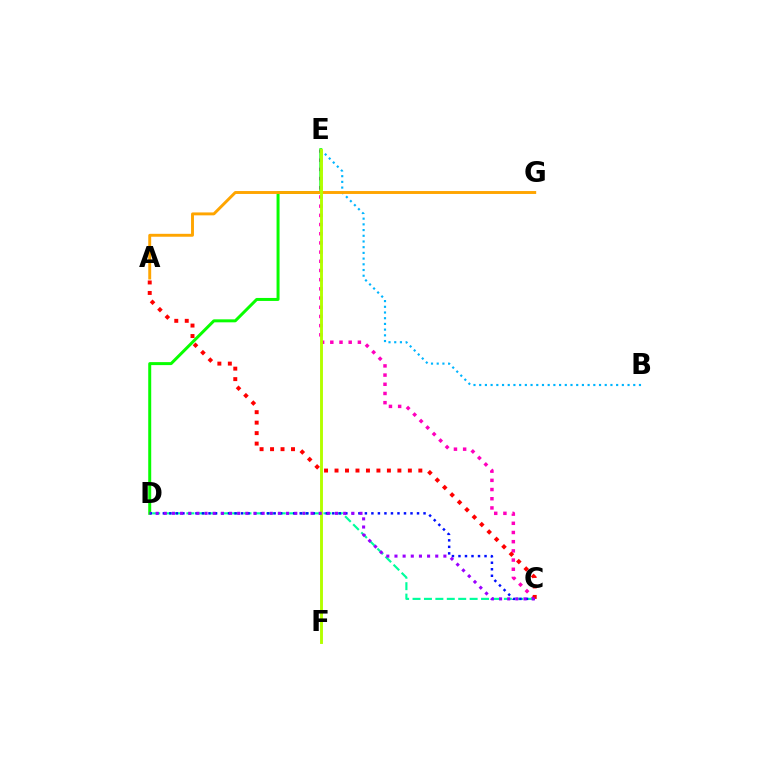{('C', 'E'): [{'color': '#ff00bd', 'line_style': 'dotted', 'thickness': 2.5}], ('D', 'E'): [{'color': '#08ff00', 'line_style': 'solid', 'thickness': 2.15}], ('C', 'D'): [{'color': '#00ff9d', 'line_style': 'dashed', 'thickness': 1.55}, {'color': '#0010ff', 'line_style': 'dotted', 'thickness': 1.77}, {'color': '#9b00ff', 'line_style': 'dotted', 'thickness': 2.22}], ('B', 'E'): [{'color': '#00b5ff', 'line_style': 'dotted', 'thickness': 1.55}], ('A', 'G'): [{'color': '#ffa500', 'line_style': 'solid', 'thickness': 2.1}], ('E', 'F'): [{'color': '#b3ff00', 'line_style': 'solid', 'thickness': 2.08}], ('A', 'C'): [{'color': '#ff0000', 'line_style': 'dotted', 'thickness': 2.85}]}